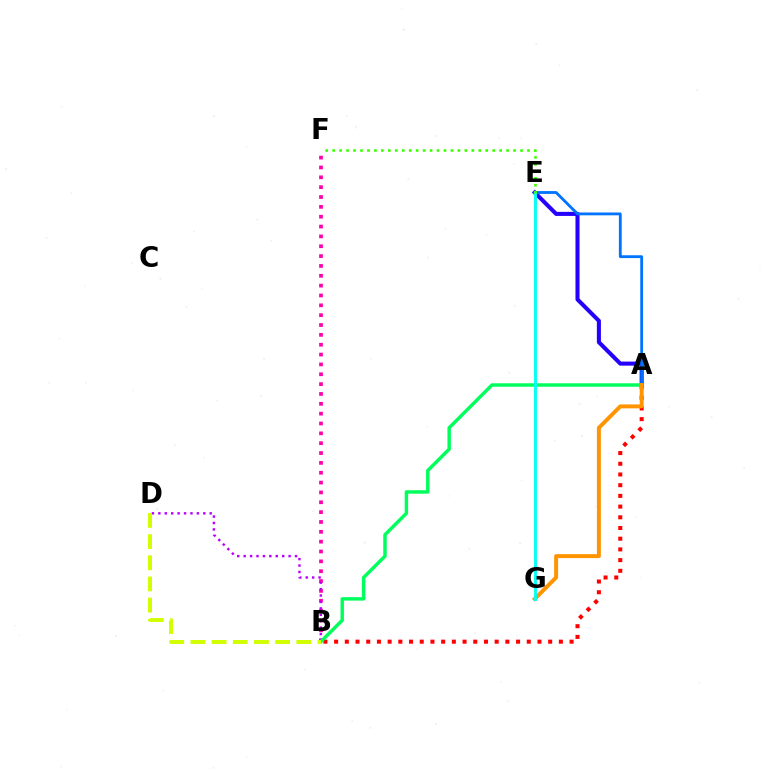{('B', 'F'): [{'color': '#ff00ac', 'line_style': 'dotted', 'thickness': 2.68}], ('B', 'D'): [{'color': '#b900ff', 'line_style': 'dotted', 'thickness': 1.74}, {'color': '#d1ff00', 'line_style': 'dashed', 'thickness': 2.88}], ('A', 'B'): [{'color': '#ff0000', 'line_style': 'dotted', 'thickness': 2.91}, {'color': '#00ff5c', 'line_style': 'solid', 'thickness': 2.48}], ('A', 'E'): [{'color': '#2500ff', 'line_style': 'solid', 'thickness': 2.92}, {'color': '#0074ff', 'line_style': 'solid', 'thickness': 2.03}], ('A', 'G'): [{'color': '#ff9400', 'line_style': 'solid', 'thickness': 2.84}], ('E', 'G'): [{'color': '#00fff6', 'line_style': 'solid', 'thickness': 2.08}], ('E', 'F'): [{'color': '#3dff00', 'line_style': 'dotted', 'thickness': 1.89}]}